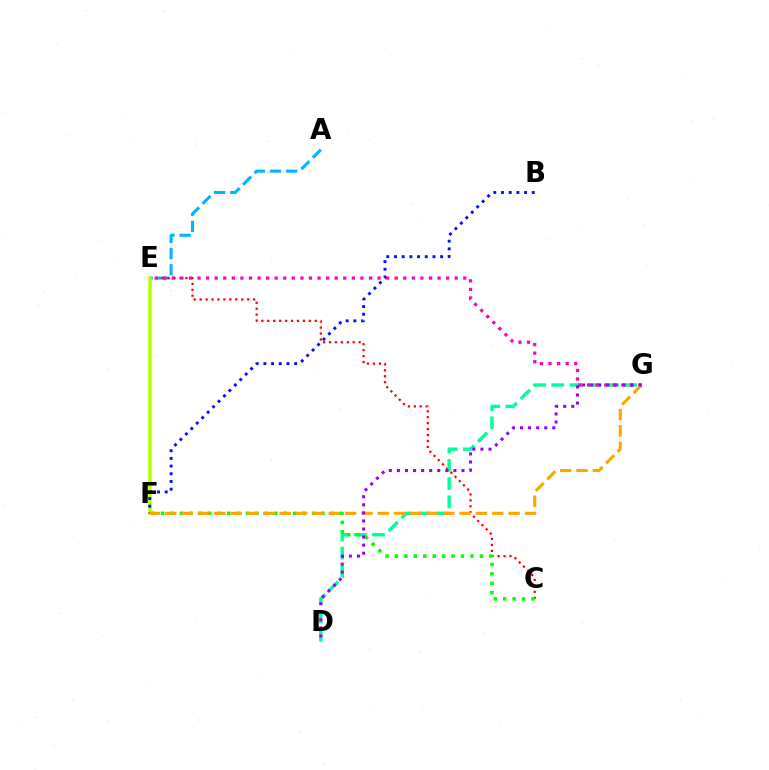{('A', 'E'): [{'color': '#00b5ff', 'line_style': 'dashed', 'thickness': 2.2}], ('C', 'E'): [{'color': '#ff0000', 'line_style': 'dotted', 'thickness': 1.61}], ('E', 'F'): [{'color': '#b3ff00', 'line_style': 'solid', 'thickness': 2.53}], ('D', 'G'): [{'color': '#00ff9d', 'line_style': 'dashed', 'thickness': 2.47}, {'color': '#9b00ff', 'line_style': 'dotted', 'thickness': 2.19}], ('B', 'F'): [{'color': '#0010ff', 'line_style': 'dotted', 'thickness': 2.09}], ('E', 'G'): [{'color': '#ff00bd', 'line_style': 'dotted', 'thickness': 2.33}], ('C', 'F'): [{'color': '#08ff00', 'line_style': 'dotted', 'thickness': 2.56}], ('F', 'G'): [{'color': '#ffa500', 'line_style': 'dashed', 'thickness': 2.22}]}